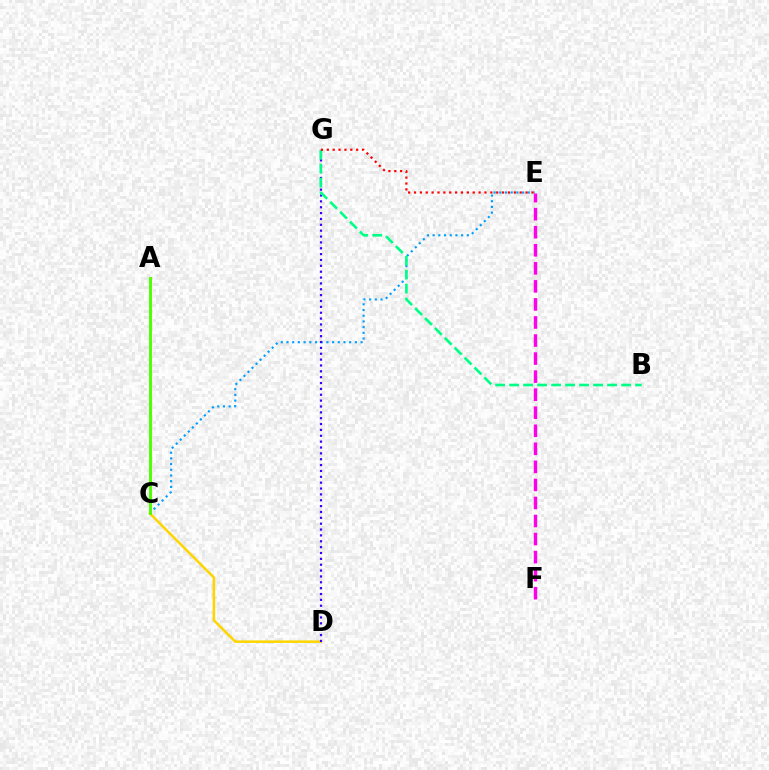{('C', 'D'): [{'color': '#ffd500', 'line_style': 'solid', 'thickness': 1.81}], ('C', 'E'): [{'color': '#009eff', 'line_style': 'dotted', 'thickness': 1.55}], ('A', 'C'): [{'color': '#4fff00', 'line_style': 'solid', 'thickness': 2.12}], ('D', 'G'): [{'color': '#3700ff', 'line_style': 'dotted', 'thickness': 1.59}], ('E', 'F'): [{'color': '#ff00ed', 'line_style': 'dashed', 'thickness': 2.45}], ('B', 'G'): [{'color': '#00ff86', 'line_style': 'dashed', 'thickness': 1.9}], ('E', 'G'): [{'color': '#ff0000', 'line_style': 'dotted', 'thickness': 1.6}]}